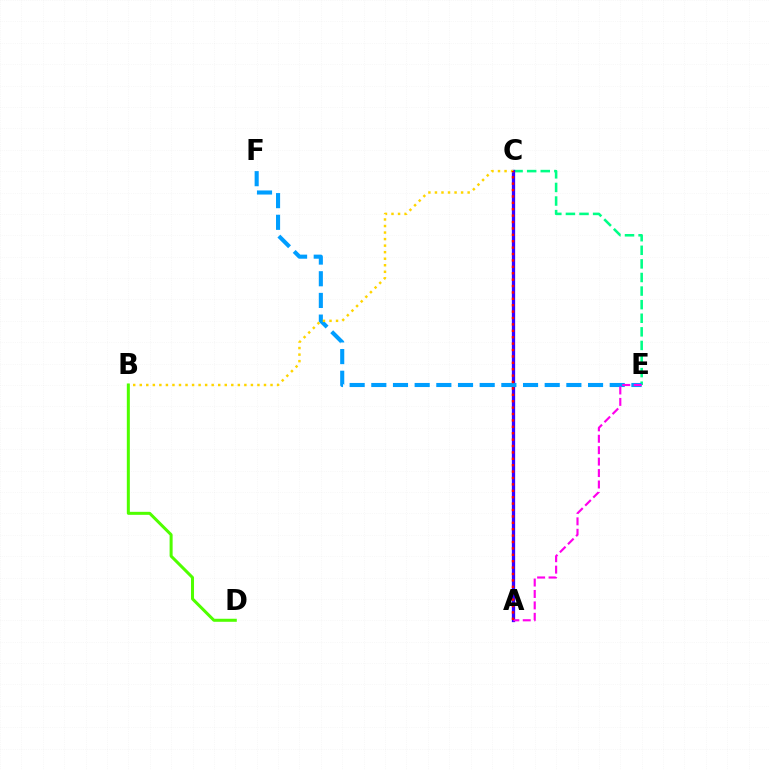{('C', 'E'): [{'color': '#00ff86', 'line_style': 'dashed', 'thickness': 1.85}], ('A', 'C'): [{'color': '#3700ff', 'line_style': 'solid', 'thickness': 2.37}, {'color': '#ff0000', 'line_style': 'dotted', 'thickness': 1.74}], ('E', 'F'): [{'color': '#009eff', 'line_style': 'dashed', 'thickness': 2.94}], ('B', 'C'): [{'color': '#ffd500', 'line_style': 'dotted', 'thickness': 1.78}], ('B', 'D'): [{'color': '#4fff00', 'line_style': 'solid', 'thickness': 2.18}], ('A', 'E'): [{'color': '#ff00ed', 'line_style': 'dashed', 'thickness': 1.55}]}